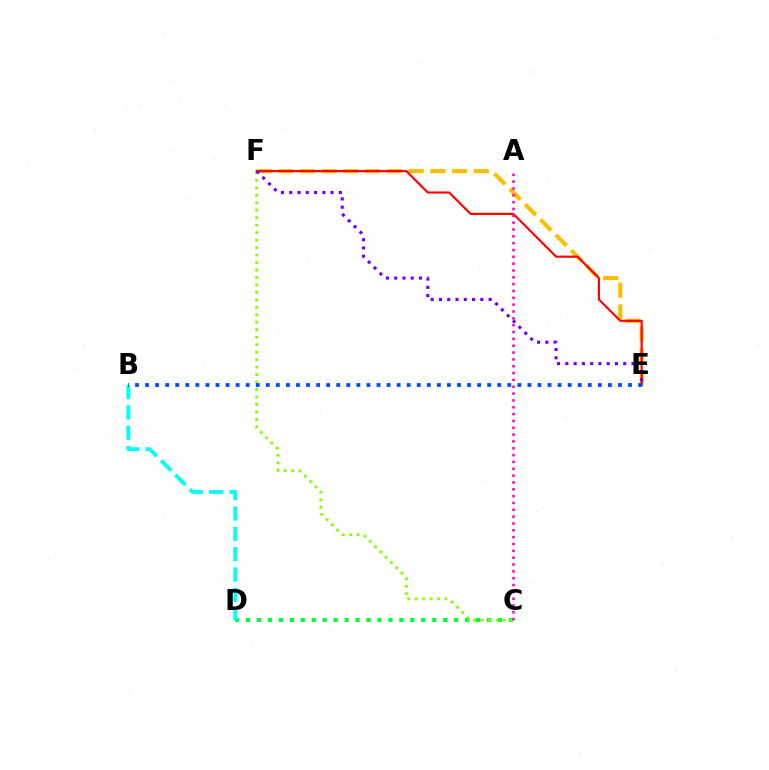{('E', 'F'): [{'color': '#ffbd00', 'line_style': 'dashed', 'thickness': 2.95}, {'color': '#ff0000', 'line_style': 'solid', 'thickness': 1.54}, {'color': '#7200ff', 'line_style': 'dotted', 'thickness': 2.25}], ('C', 'D'): [{'color': '#00ff39', 'line_style': 'dotted', 'thickness': 2.98}], ('C', 'F'): [{'color': '#84ff00', 'line_style': 'dotted', 'thickness': 2.03}], ('A', 'C'): [{'color': '#ff00cf', 'line_style': 'dotted', 'thickness': 1.86}], ('B', 'D'): [{'color': '#00fff6', 'line_style': 'dashed', 'thickness': 2.76}], ('B', 'E'): [{'color': '#004bff', 'line_style': 'dotted', 'thickness': 2.73}]}